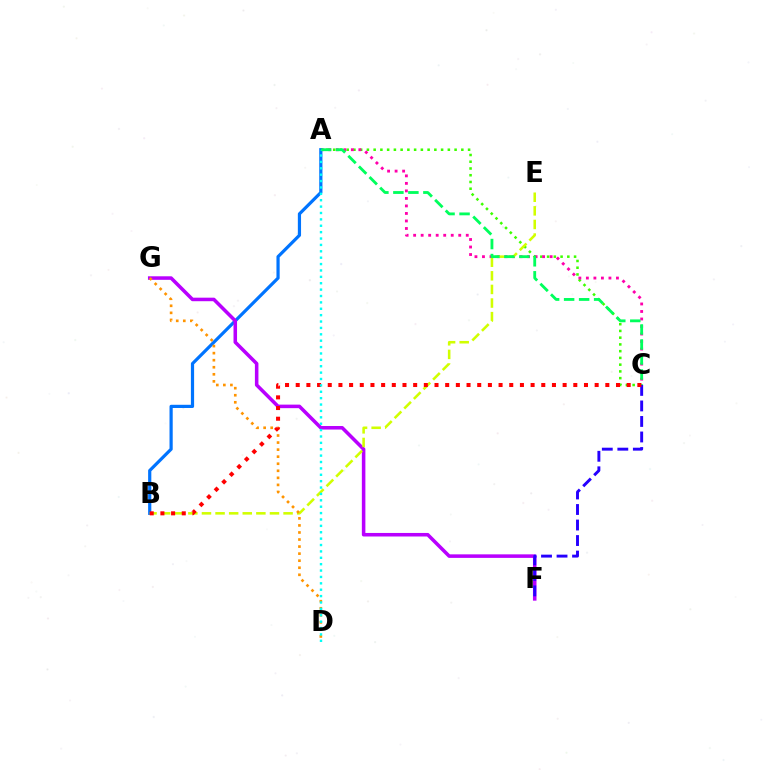{('A', 'C'): [{'color': '#3dff00', 'line_style': 'dotted', 'thickness': 1.83}, {'color': '#ff00ac', 'line_style': 'dotted', 'thickness': 2.04}, {'color': '#00ff5c', 'line_style': 'dashed', 'thickness': 2.04}], ('A', 'B'): [{'color': '#0074ff', 'line_style': 'solid', 'thickness': 2.31}], ('F', 'G'): [{'color': '#b900ff', 'line_style': 'solid', 'thickness': 2.55}], ('B', 'E'): [{'color': '#d1ff00', 'line_style': 'dashed', 'thickness': 1.85}], ('D', 'G'): [{'color': '#ff9400', 'line_style': 'dotted', 'thickness': 1.92}], ('C', 'F'): [{'color': '#2500ff', 'line_style': 'dashed', 'thickness': 2.11}], ('B', 'C'): [{'color': '#ff0000', 'line_style': 'dotted', 'thickness': 2.9}], ('A', 'D'): [{'color': '#00fff6', 'line_style': 'dotted', 'thickness': 1.73}]}